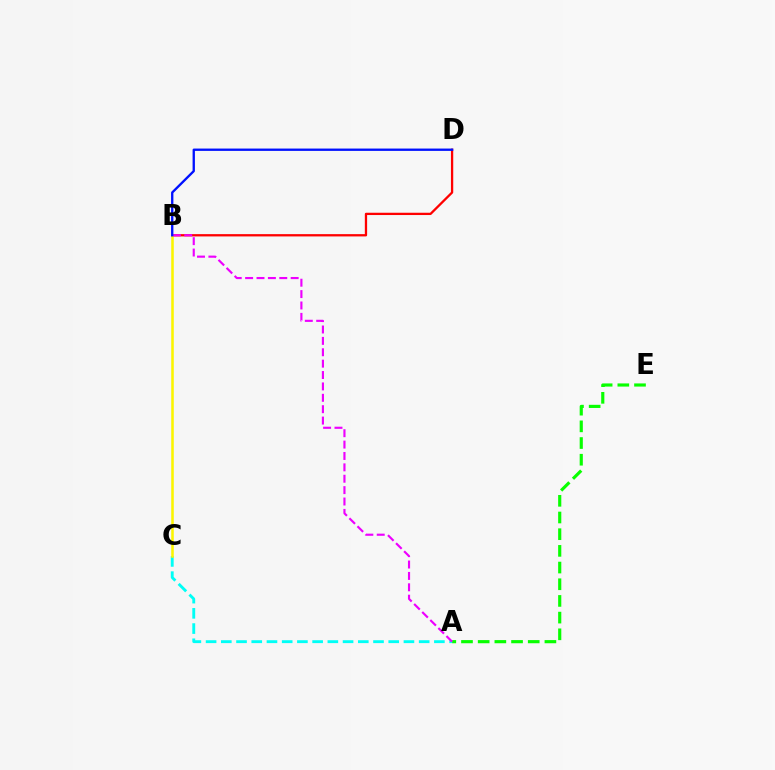{('B', 'D'): [{'color': '#ff0000', 'line_style': 'solid', 'thickness': 1.65}, {'color': '#0010ff', 'line_style': 'solid', 'thickness': 1.68}], ('A', 'E'): [{'color': '#08ff00', 'line_style': 'dashed', 'thickness': 2.27}], ('A', 'C'): [{'color': '#00fff6', 'line_style': 'dashed', 'thickness': 2.07}], ('B', 'C'): [{'color': '#fcf500', 'line_style': 'solid', 'thickness': 1.84}], ('A', 'B'): [{'color': '#ee00ff', 'line_style': 'dashed', 'thickness': 1.55}]}